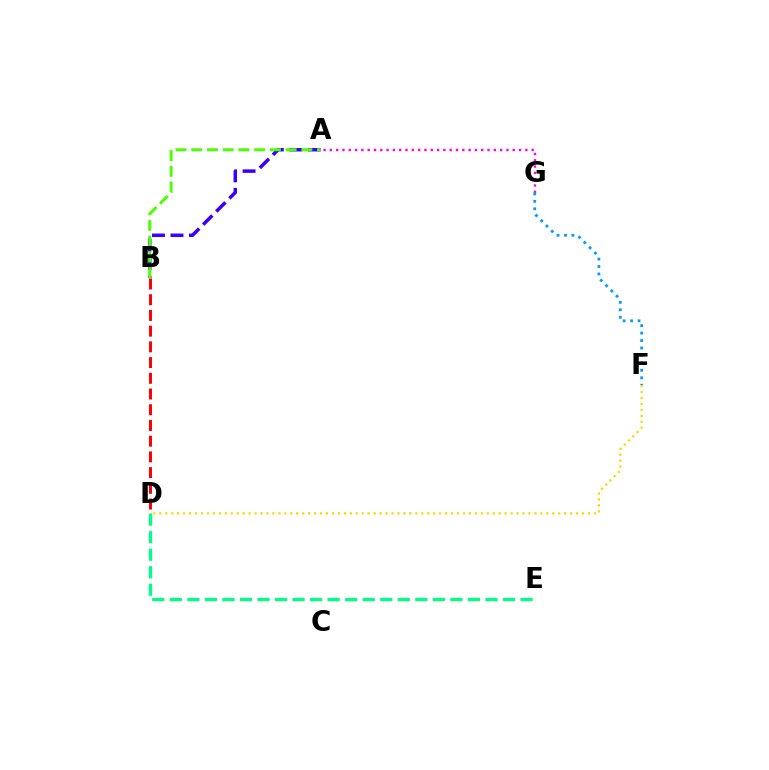{('D', 'E'): [{'color': '#00ff86', 'line_style': 'dashed', 'thickness': 2.38}], ('A', 'G'): [{'color': '#ff00ed', 'line_style': 'dotted', 'thickness': 1.71}], ('A', 'B'): [{'color': '#3700ff', 'line_style': 'dashed', 'thickness': 2.52}, {'color': '#4fff00', 'line_style': 'dashed', 'thickness': 2.14}], ('D', 'F'): [{'color': '#ffd500', 'line_style': 'dotted', 'thickness': 1.62}], ('B', 'D'): [{'color': '#ff0000', 'line_style': 'dashed', 'thickness': 2.14}], ('F', 'G'): [{'color': '#009eff', 'line_style': 'dotted', 'thickness': 2.02}]}